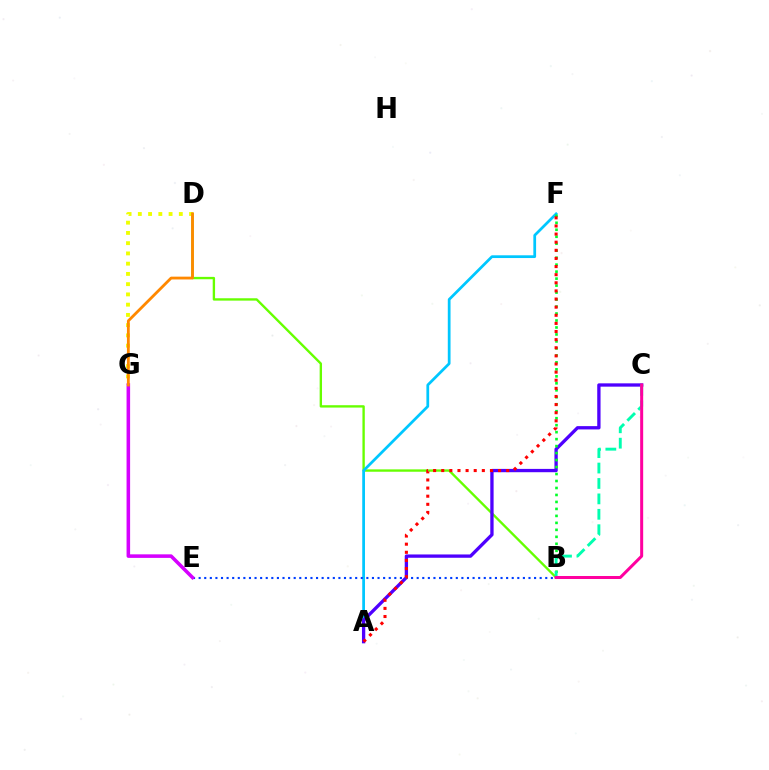{('B', 'D'): [{'color': '#66ff00', 'line_style': 'solid', 'thickness': 1.7}], ('A', 'F'): [{'color': '#00c7ff', 'line_style': 'solid', 'thickness': 1.98}, {'color': '#ff0000', 'line_style': 'dotted', 'thickness': 2.21}], ('A', 'C'): [{'color': '#4f00ff', 'line_style': 'solid', 'thickness': 2.38}], ('B', 'E'): [{'color': '#003fff', 'line_style': 'dotted', 'thickness': 1.52}], ('D', 'G'): [{'color': '#eeff00', 'line_style': 'dotted', 'thickness': 2.78}, {'color': '#ff8800', 'line_style': 'solid', 'thickness': 2.02}], ('E', 'G'): [{'color': '#d600ff', 'line_style': 'solid', 'thickness': 2.56}], ('B', 'F'): [{'color': '#00ff27', 'line_style': 'dotted', 'thickness': 1.9}], ('B', 'C'): [{'color': '#00ffaf', 'line_style': 'dashed', 'thickness': 2.09}, {'color': '#ff00a0', 'line_style': 'solid', 'thickness': 2.16}]}